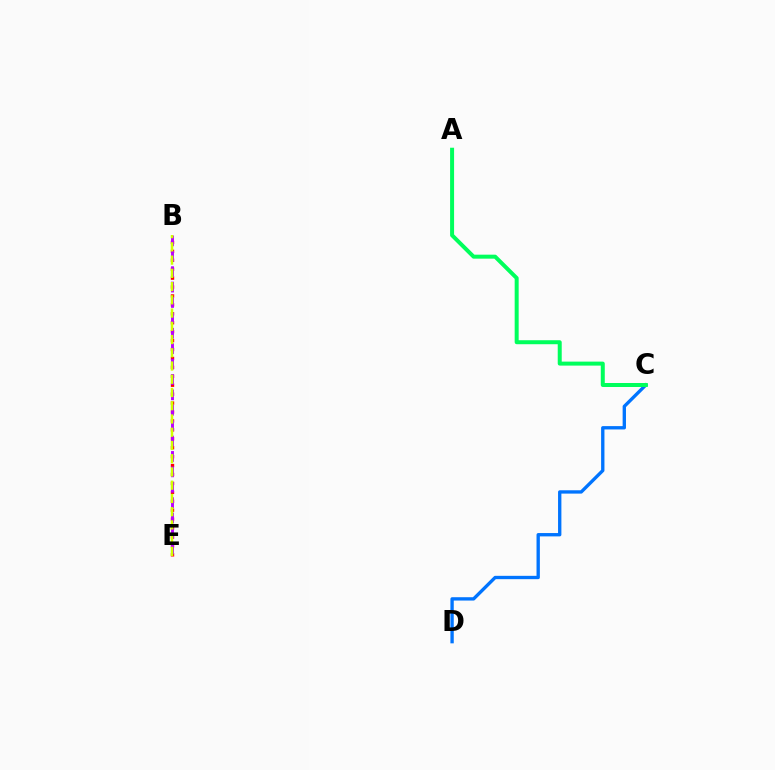{('B', 'E'): [{'color': '#ff0000', 'line_style': 'dotted', 'thickness': 2.43}, {'color': '#b900ff', 'line_style': 'dashed', 'thickness': 2.09}, {'color': '#d1ff00', 'line_style': 'dashed', 'thickness': 1.8}], ('C', 'D'): [{'color': '#0074ff', 'line_style': 'solid', 'thickness': 2.4}], ('A', 'C'): [{'color': '#00ff5c', 'line_style': 'solid', 'thickness': 2.87}]}